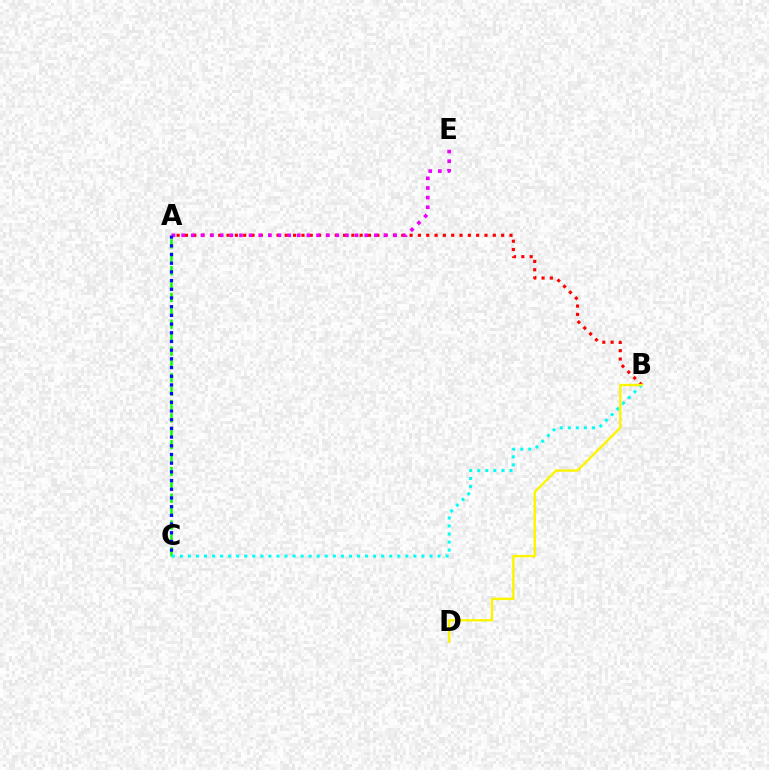{('A', 'B'): [{'color': '#ff0000', 'line_style': 'dotted', 'thickness': 2.26}], ('A', 'C'): [{'color': '#08ff00', 'line_style': 'dashed', 'thickness': 1.82}, {'color': '#0010ff', 'line_style': 'dotted', 'thickness': 2.36}], ('B', 'C'): [{'color': '#00fff6', 'line_style': 'dotted', 'thickness': 2.19}], ('A', 'E'): [{'color': '#ee00ff', 'line_style': 'dotted', 'thickness': 2.62}], ('B', 'D'): [{'color': '#fcf500', 'line_style': 'solid', 'thickness': 1.72}]}